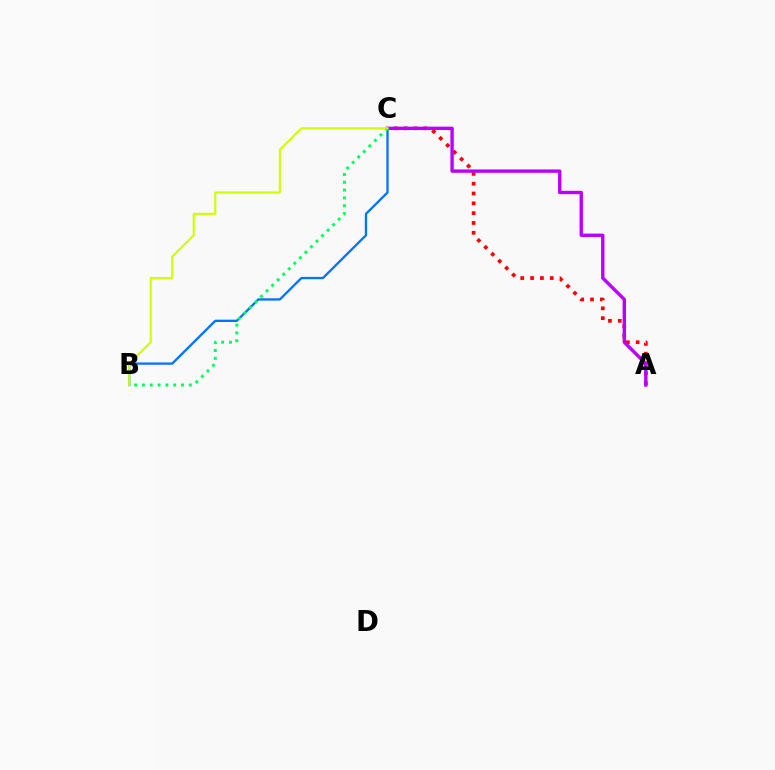{('A', 'C'): [{'color': '#ff0000', 'line_style': 'dotted', 'thickness': 2.67}, {'color': '#b900ff', 'line_style': 'solid', 'thickness': 2.43}], ('B', 'C'): [{'color': '#0074ff', 'line_style': 'solid', 'thickness': 1.67}, {'color': '#00ff5c', 'line_style': 'dotted', 'thickness': 2.12}, {'color': '#d1ff00', 'line_style': 'solid', 'thickness': 1.55}]}